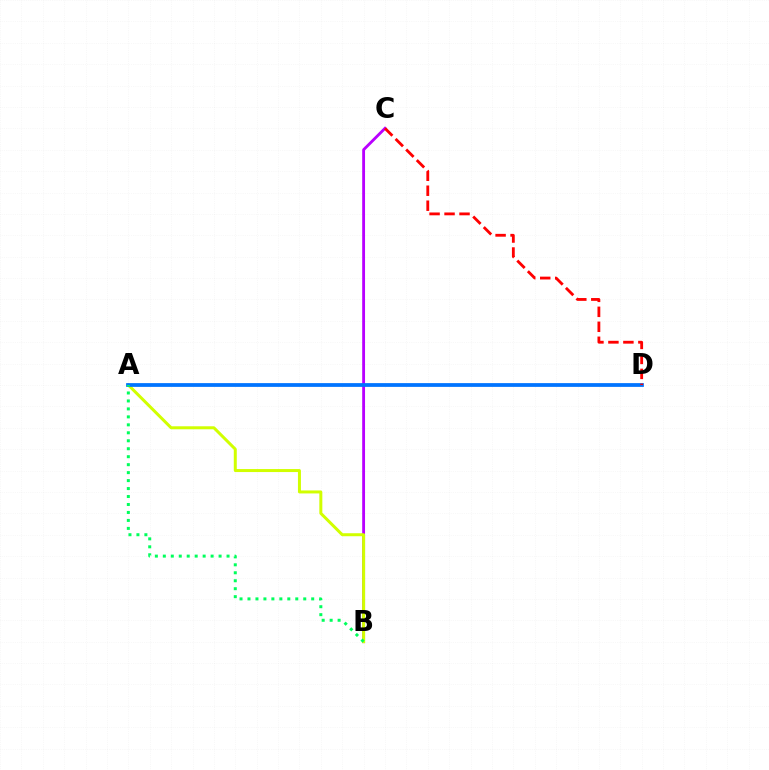{('B', 'C'): [{'color': '#b900ff', 'line_style': 'solid', 'thickness': 2.04}], ('A', 'B'): [{'color': '#d1ff00', 'line_style': 'solid', 'thickness': 2.16}, {'color': '#00ff5c', 'line_style': 'dotted', 'thickness': 2.16}], ('A', 'D'): [{'color': '#0074ff', 'line_style': 'solid', 'thickness': 2.7}], ('C', 'D'): [{'color': '#ff0000', 'line_style': 'dashed', 'thickness': 2.03}]}